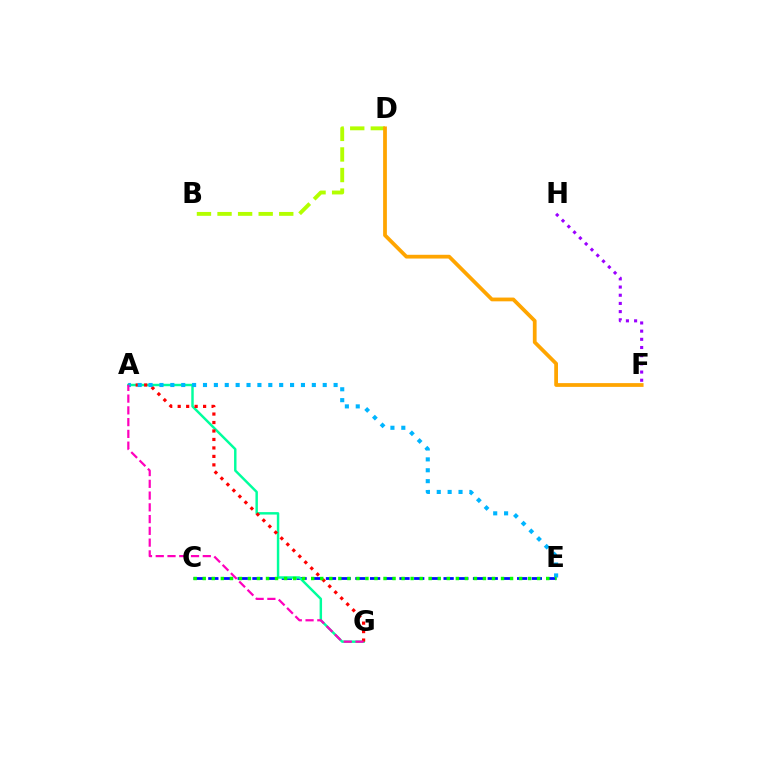{('C', 'E'): [{'color': '#0010ff', 'line_style': 'dashed', 'thickness': 2.0}, {'color': '#08ff00', 'line_style': 'dotted', 'thickness': 2.46}], ('B', 'D'): [{'color': '#b3ff00', 'line_style': 'dashed', 'thickness': 2.79}], ('A', 'G'): [{'color': '#00ff9d', 'line_style': 'solid', 'thickness': 1.76}, {'color': '#ff0000', 'line_style': 'dotted', 'thickness': 2.3}, {'color': '#ff00bd', 'line_style': 'dashed', 'thickness': 1.6}], ('A', 'E'): [{'color': '#00b5ff', 'line_style': 'dotted', 'thickness': 2.96}], ('D', 'F'): [{'color': '#ffa500', 'line_style': 'solid', 'thickness': 2.71}], ('F', 'H'): [{'color': '#9b00ff', 'line_style': 'dotted', 'thickness': 2.22}]}